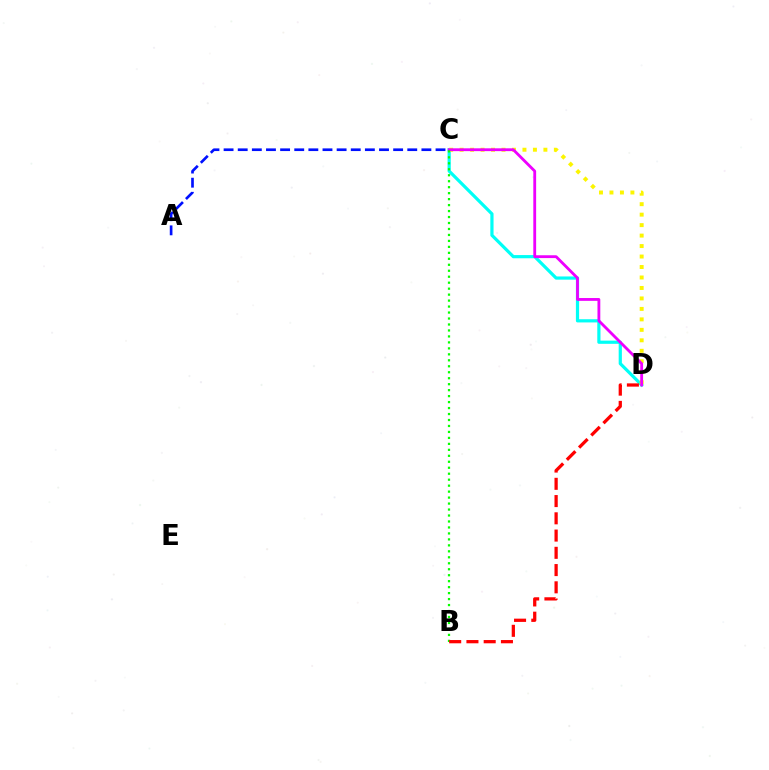{('C', 'D'): [{'color': '#00fff6', 'line_style': 'solid', 'thickness': 2.31}, {'color': '#fcf500', 'line_style': 'dotted', 'thickness': 2.85}, {'color': '#ee00ff', 'line_style': 'solid', 'thickness': 2.03}], ('B', 'C'): [{'color': '#08ff00', 'line_style': 'dotted', 'thickness': 1.62}], ('B', 'D'): [{'color': '#ff0000', 'line_style': 'dashed', 'thickness': 2.34}], ('A', 'C'): [{'color': '#0010ff', 'line_style': 'dashed', 'thickness': 1.92}]}